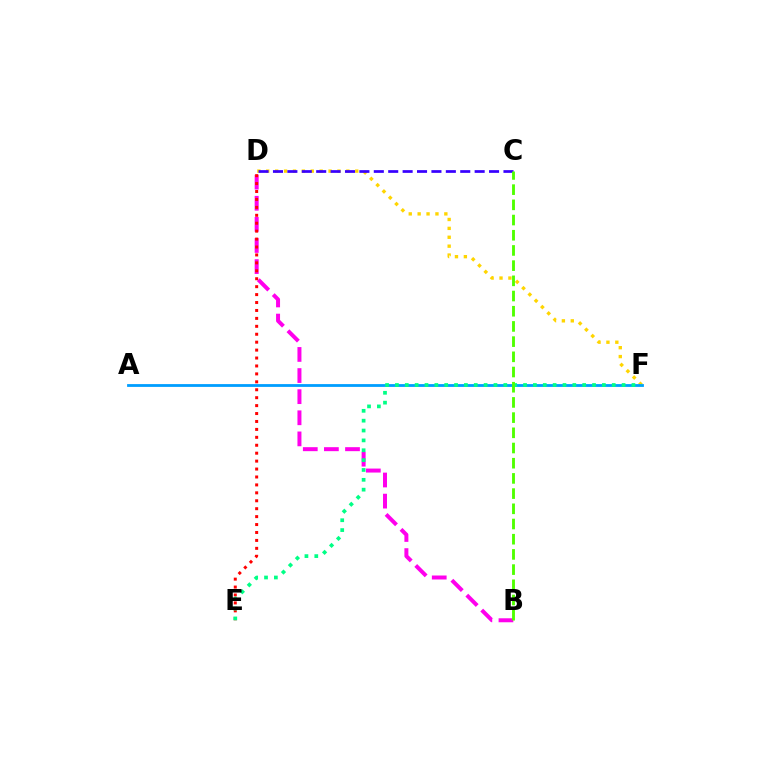{('B', 'D'): [{'color': '#ff00ed', 'line_style': 'dashed', 'thickness': 2.87}], ('D', 'F'): [{'color': '#ffd500', 'line_style': 'dotted', 'thickness': 2.42}], ('D', 'E'): [{'color': '#ff0000', 'line_style': 'dotted', 'thickness': 2.15}], ('A', 'F'): [{'color': '#009eff', 'line_style': 'solid', 'thickness': 2.02}], ('C', 'D'): [{'color': '#3700ff', 'line_style': 'dashed', 'thickness': 1.96}], ('E', 'F'): [{'color': '#00ff86', 'line_style': 'dotted', 'thickness': 2.68}], ('B', 'C'): [{'color': '#4fff00', 'line_style': 'dashed', 'thickness': 2.06}]}